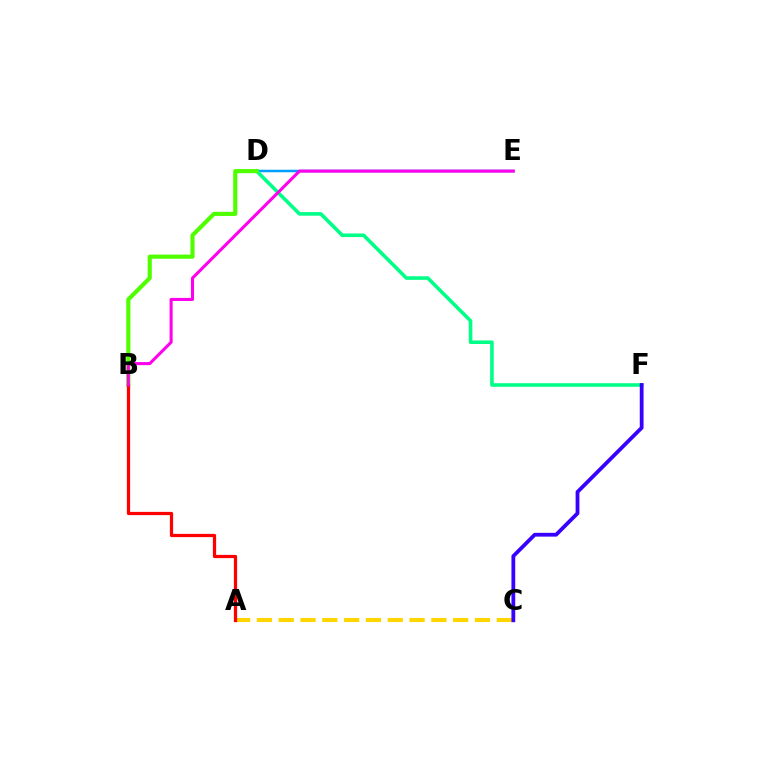{('D', 'E'): [{'color': '#009eff', 'line_style': 'solid', 'thickness': 1.79}], ('D', 'F'): [{'color': '#00ff86', 'line_style': 'solid', 'thickness': 2.58}], ('A', 'C'): [{'color': '#ffd500', 'line_style': 'dashed', 'thickness': 2.96}], ('B', 'D'): [{'color': '#4fff00', 'line_style': 'solid', 'thickness': 2.98}], ('A', 'B'): [{'color': '#ff0000', 'line_style': 'solid', 'thickness': 2.33}], ('B', 'E'): [{'color': '#ff00ed', 'line_style': 'solid', 'thickness': 2.2}], ('C', 'F'): [{'color': '#3700ff', 'line_style': 'solid', 'thickness': 2.73}]}